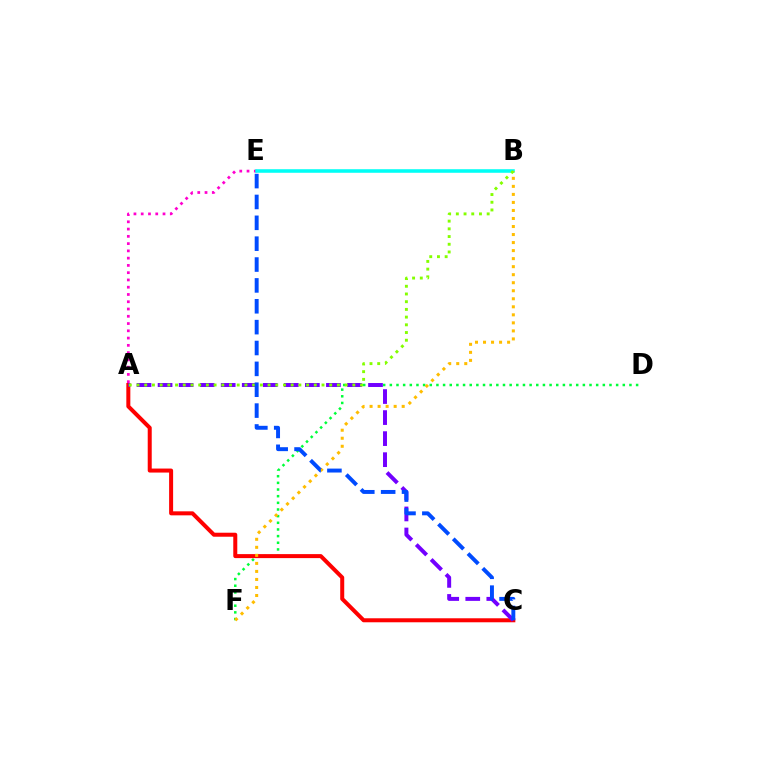{('D', 'F'): [{'color': '#00ff39', 'line_style': 'dotted', 'thickness': 1.81}], ('A', 'E'): [{'color': '#ff00cf', 'line_style': 'dotted', 'thickness': 1.97}], ('B', 'E'): [{'color': '#00fff6', 'line_style': 'solid', 'thickness': 2.56}], ('A', 'C'): [{'color': '#ff0000', 'line_style': 'solid', 'thickness': 2.88}, {'color': '#7200ff', 'line_style': 'dashed', 'thickness': 2.86}], ('B', 'F'): [{'color': '#ffbd00', 'line_style': 'dotted', 'thickness': 2.18}], ('A', 'B'): [{'color': '#84ff00', 'line_style': 'dotted', 'thickness': 2.09}], ('C', 'E'): [{'color': '#004bff', 'line_style': 'dashed', 'thickness': 2.83}]}